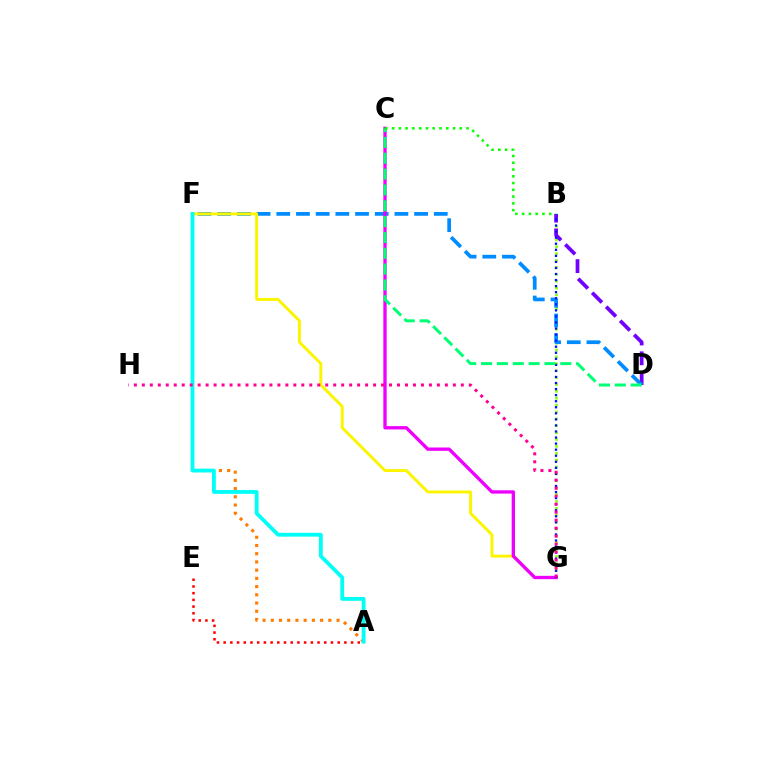{('B', 'G'): [{'color': '#84ff00', 'line_style': 'dotted', 'thickness': 1.87}, {'color': '#0010ff', 'line_style': 'dotted', 'thickness': 1.65}], ('A', 'F'): [{'color': '#ff7c00', 'line_style': 'dotted', 'thickness': 2.23}, {'color': '#00fff6', 'line_style': 'solid', 'thickness': 2.75}], ('B', 'D'): [{'color': '#7200ff', 'line_style': 'dashed', 'thickness': 2.69}], ('D', 'F'): [{'color': '#008cff', 'line_style': 'dashed', 'thickness': 2.67}], ('A', 'E'): [{'color': '#ff0000', 'line_style': 'dotted', 'thickness': 1.82}], ('F', 'G'): [{'color': '#fcf500', 'line_style': 'solid', 'thickness': 2.12}], ('C', 'G'): [{'color': '#ee00ff', 'line_style': 'solid', 'thickness': 2.4}], ('G', 'H'): [{'color': '#ff0094', 'line_style': 'dotted', 'thickness': 2.17}], ('C', 'D'): [{'color': '#00ff74', 'line_style': 'dashed', 'thickness': 2.15}], ('B', 'C'): [{'color': '#08ff00', 'line_style': 'dotted', 'thickness': 1.84}]}